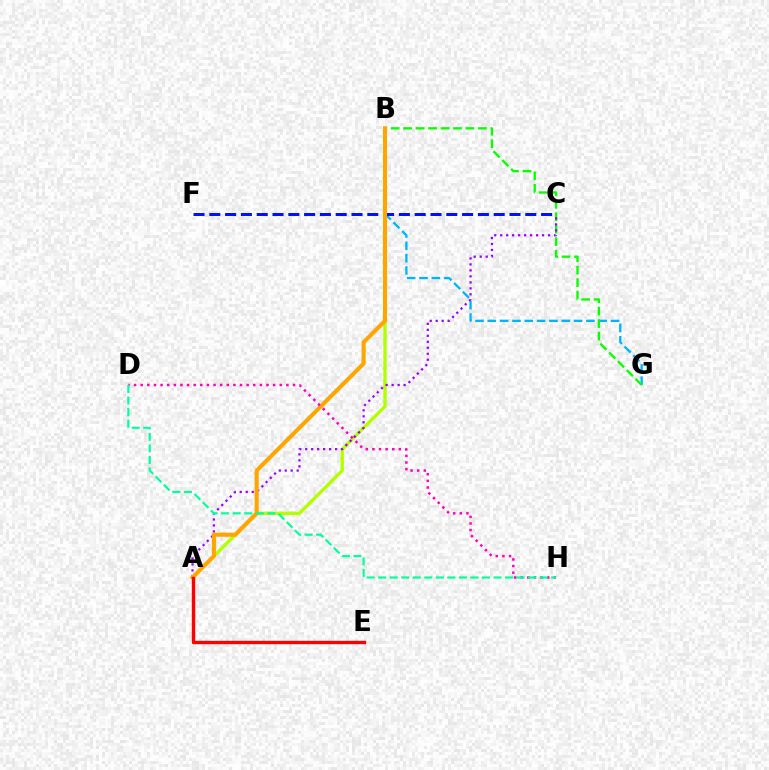{('B', 'G'): [{'color': '#00b5ff', 'line_style': 'dashed', 'thickness': 1.67}, {'color': '#08ff00', 'line_style': 'dashed', 'thickness': 1.69}], ('A', 'B'): [{'color': '#b3ff00', 'line_style': 'solid', 'thickness': 2.41}, {'color': '#ffa500', 'line_style': 'solid', 'thickness': 2.93}], ('C', 'F'): [{'color': '#0010ff', 'line_style': 'dashed', 'thickness': 2.15}], ('A', 'C'): [{'color': '#9b00ff', 'line_style': 'dotted', 'thickness': 1.62}], ('A', 'E'): [{'color': '#ff0000', 'line_style': 'solid', 'thickness': 2.43}], ('D', 'H'): [{'color': '#ff00bd', 'line_style': 'dotted', 'thickness': 1.8}, {'color': '#00ff9d', 'line_style': 'dashed', 'thickness': 1.57}]}